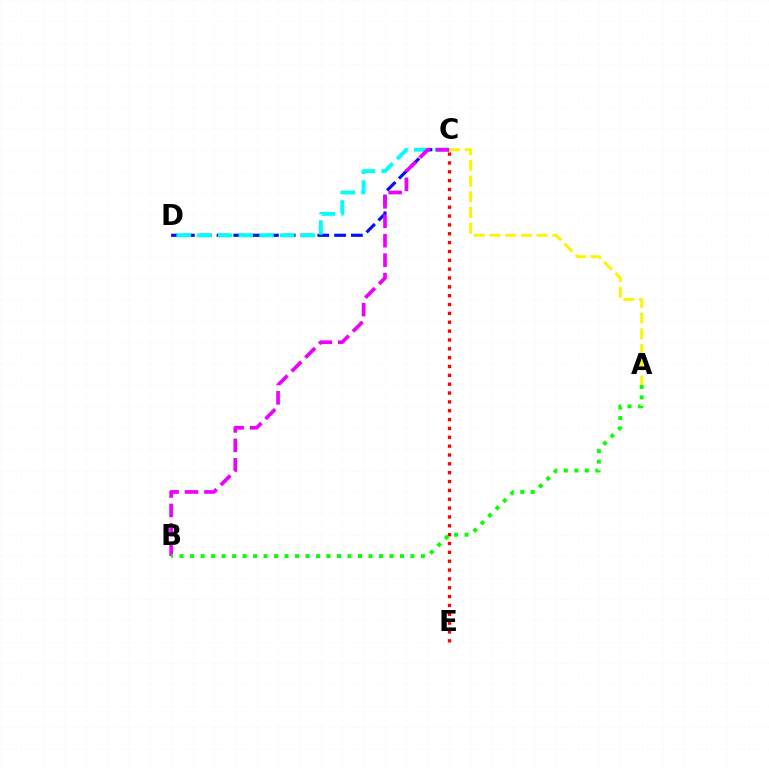{('C', 'E'): [{'color': '#ff0000', 'line_style': 'dotted', 'thickness': 2.4}], ('C', 'D'): [{'color': '#0010ff', 'line_style': 'dashed', 'thickness': 2.28}, {'color': '#00fff6', 'line_style': 'dashed', 'thickness': 2.81}], ('B', 'C'): [{'color': '#ee00ff', 'line_style': 'dashed', 'thickness': 2.64}], ('A', 'C'): [{'color': '#fcf500', 'line_style': 'dashed', 'thickness': 2.14}], ('A', 'B'): [{'color': '#08ff00', 'line_style': 'dotted', 'thickness': 2.85}]}